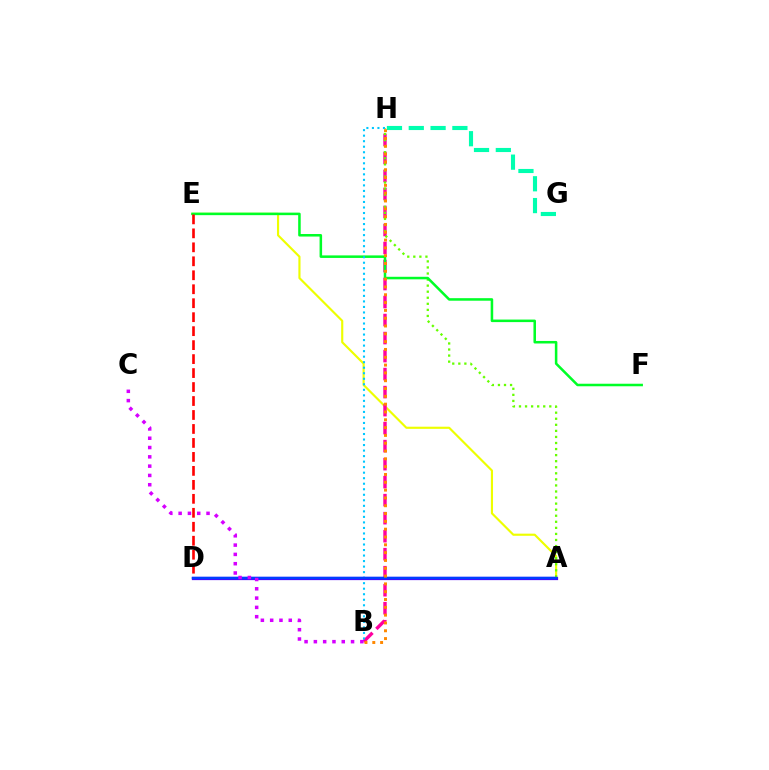{('A', 'E'): [{'color': '#eeff00', 'line_style': 'solid', 'thickness': 1.55}], ('G', 'H'): [{'color': '#00ffaf', 'line_style': 'dashed', 'thickness': 2.96}], ('B', 'H'): [{'color': '#ff00a0', 'line_style': 'dashed', 'thickness': 2.45}, {'color': '#00c7ff', 'line_style': 'dotted', 'thickness': 1.5}, {'color': '#ff8800', 'line_style': 'dotted', 'thickness': 2.12}], ('A', 'D'): [{'color': '#4f00ff', 'line_style': 'solid', 'thickness': 2.33}, {'color': '#003fff', 'line_style': 'solid', 'thickness': 1.77}], ('A', 'H'): [{'color': '#66ff00', 'line_style': 'dotted', 'thickness': 1.65}], ('E', 'F'): [{'color': '#00ff27', 'line_style': 'solid', 'thickness': 1.82}], ('D', 'E'): [{'color': '#ff0000', 'line_style': 'dashed', 'thickness': 1.9}], ('B', 'C'): [{'color': '#d600ff', 'line_style': 'dotted', 'thickness': 2.53}]}